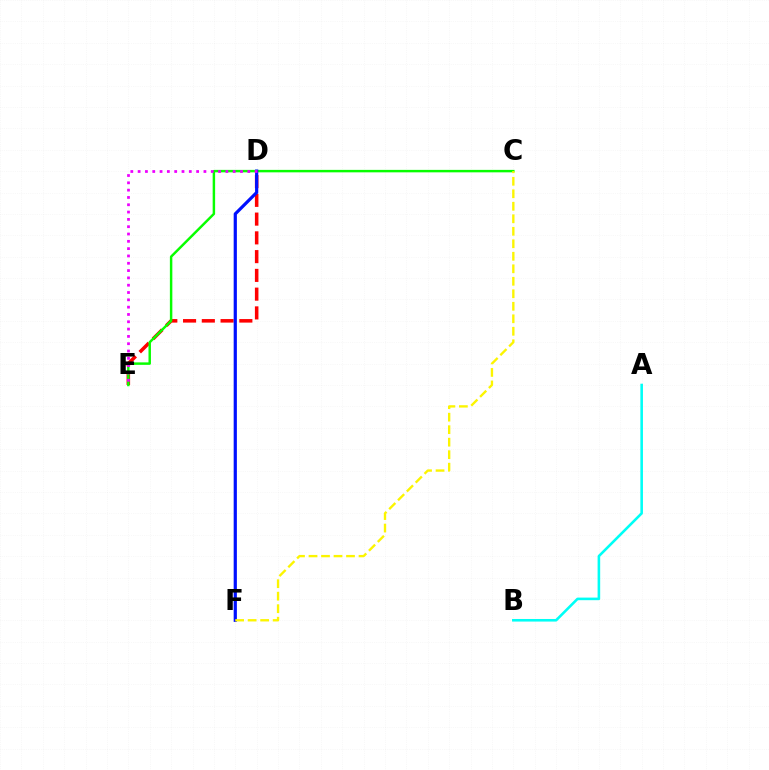{('D', 'E'): [{'color': '#ff0000', 'line_style': 'dashed', 'thickness': 2.55}, {'color': '#ee00ff', 'line_style': 'dotted', 'thickness': 1.99}], ('C', 'E'): [{'color': '#08ff00', 'line_style': 'solid', 'thickness': 1.77}], ('A', 'B'): [{'color': '#00fff6', 'line_style': 'solid', 'thickness': 1.86}], ('D', 'F'): [{'color': '#0010ff', 'line_style': 'solid', 'thickness': 2.31}], ('C', 'F'): [{'color': '#fcf500', 'line_style': 'dashed', 'thickness': 1.7}]}